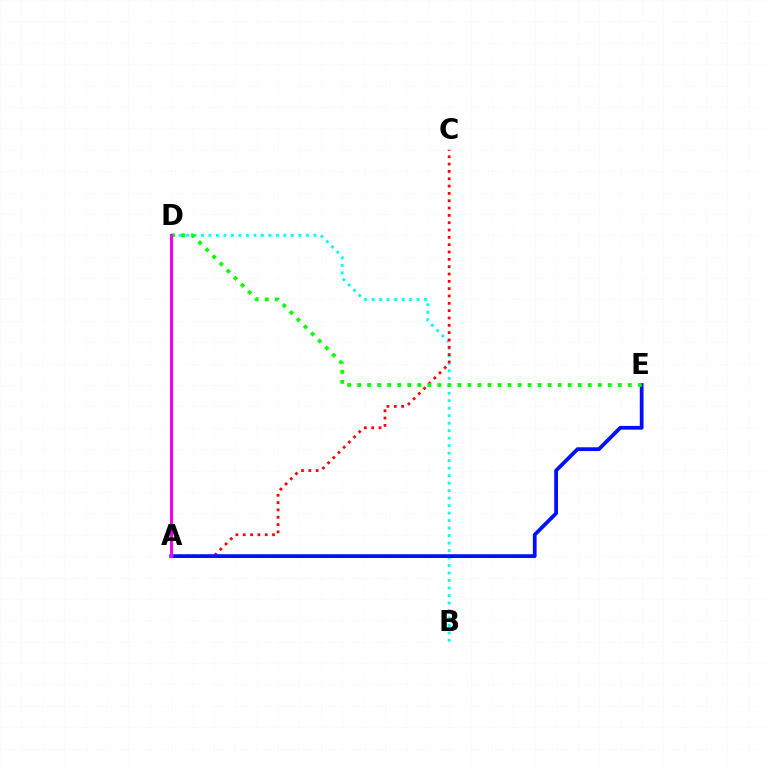{('B', 'D'): [{'color': '#00fff6', 'line_style': 'dotted', 'thickness': 2.04}], ('A', 'C'): [{'color': '#ff0000', 'line_style': 'dotted', 'thickness': 1.99}], ('A', 'E'): [{'color': '#0010ff', 'line_style': 'solid', 'thickness': 2.71}], ('A', 'D'): [{'color': '#fcf500', 'line_style': 'solid', 'thickness': 2.36}, {'color': '#ee00ff', 'line_style': 'solid', 'thickness': 2.18}], ('D', 'E'): [{'color': '#08ff00', 'line_style': 'dotted', 'thickness': 2.72}]}